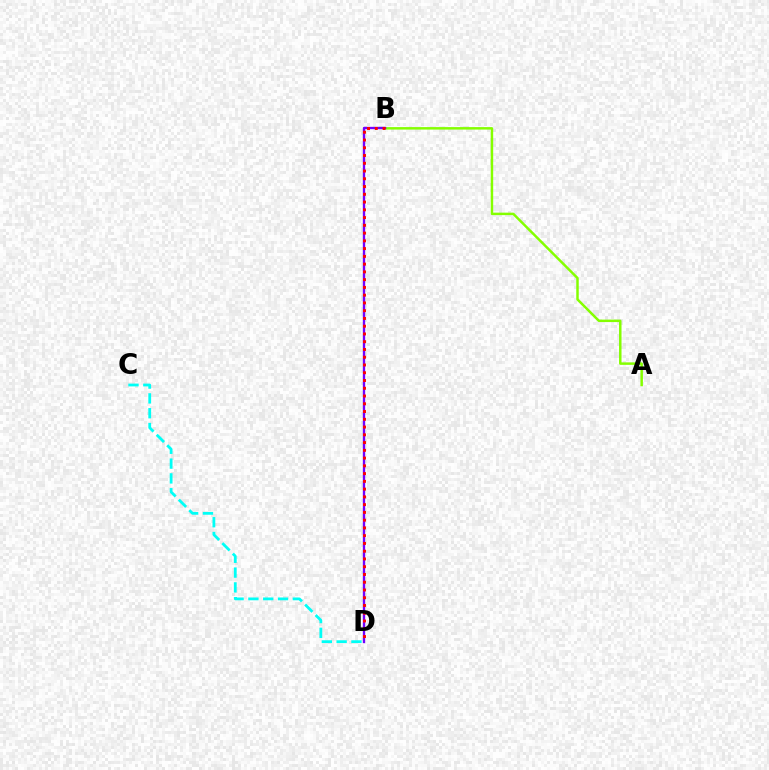{('C', 'D'): [{'color': '#00fff6', 'line_style': 'dashed', 'thickness': 2.01}], ('A', 'B'): [{'color': '#84ff00', 'line_style': 'solid', 'thickness': 1.78}], ('B', 'D'): [{'color': '#7200ff', 'line_style': 'solid', 'thickness': 1.69}, {'color': '#ff0000', 'line_style': 'dotted', 'thickness': 2.11}]}